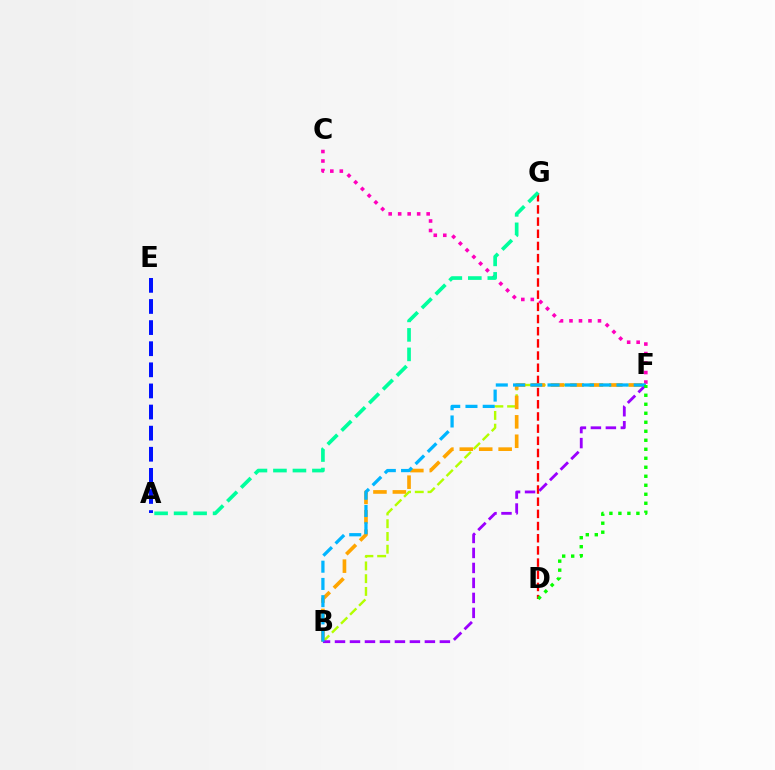{('C', 'F'): [{'color': '#ff00bd', 'line_style': 'dotted', 'thickness': 2.58}], ('B', 'F'): [{'color': '#b3ff00', 'line_style': 'dashed', 'thickness': 1.73}, {'color': '#ffa500', 'line_style': 'dashed', 'thickness': 2.64}, {'color': '#9b00ff', 'line_style': 'dashed', 'thickness': 2.04}, {'color': '#00b5ff', 'line_style': 'dashed', 'thickness': 2.34}], ('D', 'G'): [{'color': '#ff0000', 'line_style': 'dashed', 'thickness': 1.65}], ('A', 'G'): [{'color': '#00ff9d', 'line_style': 'dashed', 'thickness': 2.65}], ('A', 'E'): [{'color': '#0010ff', 'line_style': 'dashed', 'thickness': 2.87}], ('D', 'F'): [{'color': '#08ff00', 'line_style': 'dotted', 'thickness': 2.45}]}